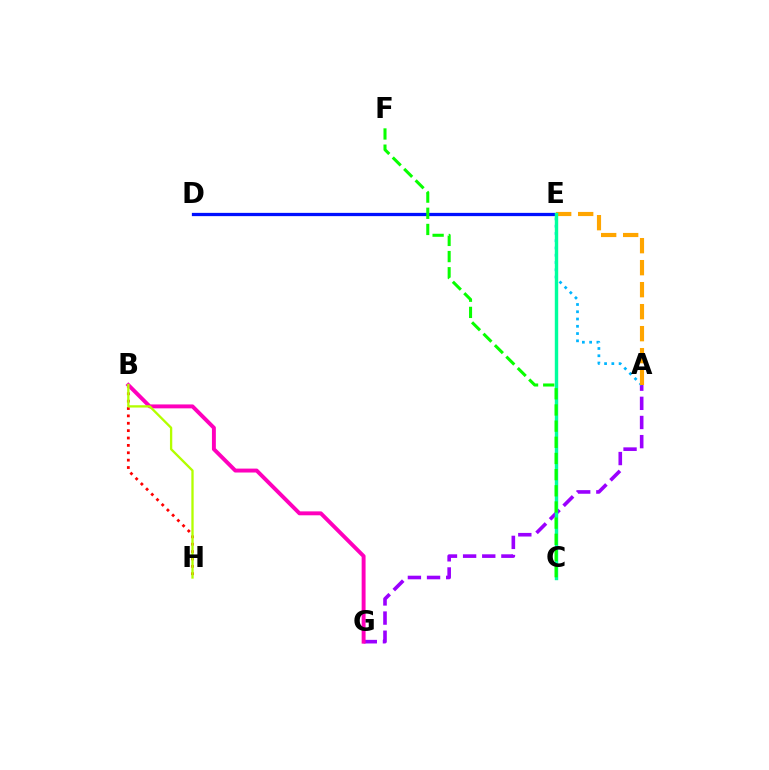{('A', 'G'): [{'color': '#9b00ff', 'line_style': 'dashed', 'thickness': 2.6}], ('B', 'H'): [{'color': '#ff0000', 'line_style': 'dotted', 'thickness': 2.0}, {'color': '#b3ff00', 'line_style': 'solid', 'thickness': 1.67}], ('D', 'E'): [{'color': '#0010ff', 'line_style': 'solid', 'thickness': 2.35}], ('A', 'E'): [{'color': '#00b5ff', 'line_style': 'dotted', 'thickness': 1.97}, {'color': '#ffa500', 'line_style': 'dashed', 'thickness': 2.99}], ('B', 'G'): [{'color': '#ff00bd', 'line_style': 'solid', 'thickness': 2.82}], ('C', 'E'): [{'color': '#00ff9d', 'line_style': 'solid', 'thickness': 2.46}], ('C', 'F'): [{'color': '#08ff00', 'line_style': 'dashed', 'thickness': 2.2}]}